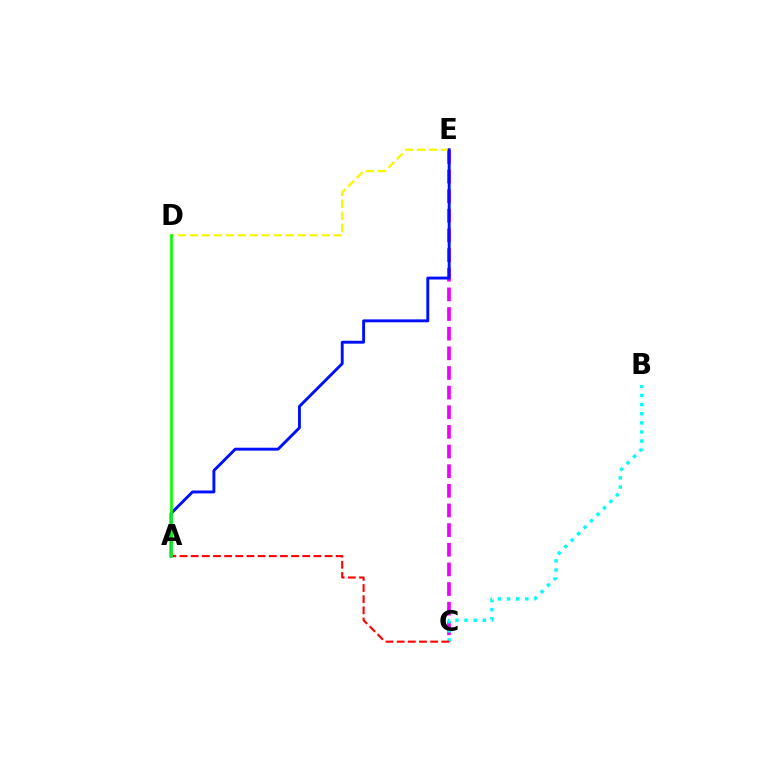{('C', 'E'): [{'color': '#ee00ff', 'line_style': 'dashed', 'thickness': 2.67}], ('B', 'C'): [{'color': '#00fff6', 'line_style': 'dotted', 'thickness': 2.48}], ('D', 'E'): [{'color': '#fcf500', 'line_style': 'dashed', 'thickness': 1.63}], ('A', 'E'): [{'color': '#0010ff', 'line_style': 'solid', 'thickness': 2.1}], ('A', 'C'): [{'color': '#ff0000', 'line_style': 'dashed', 'thickness': 1.52}], ('A', 'D'): [{'color': '#08ff00', 'line_style': 'solid', 'thickness': 1.92}]}